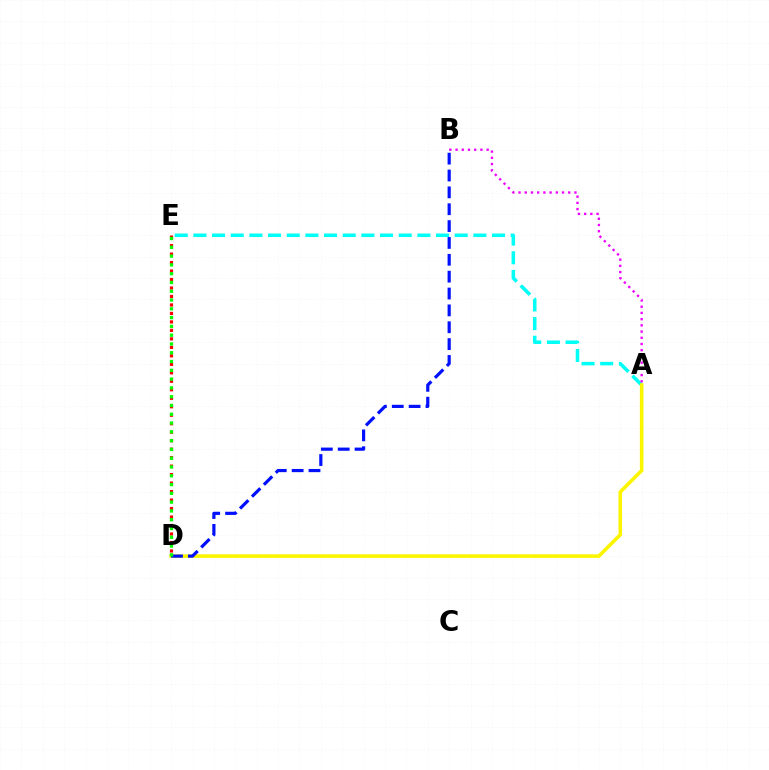{('D', 'E'): [{'color': '#ff0000', 'line_style': 'dotted', 'thickness': 2.3}, {'color': '#08ff00', 'line_style': 'dotted', 'thickness': 2.39}], ('A', 'E'): [{'color': '#00fff6', 'line_style': 'dashed', 'thickness': 2.54}], ('A', 'D'): [{'color': '#fcf500', 'line_style': 'solid', 'thickness': 2.57}], ('A', 'B'): [{'color': '#ee00ff', 'line_style': 'dotted', 'thickness': 1.69}], ('B', 'D'): [{'color': '#0010ff', 'line_style': 'dashed', 'thickness': 2.29}]}